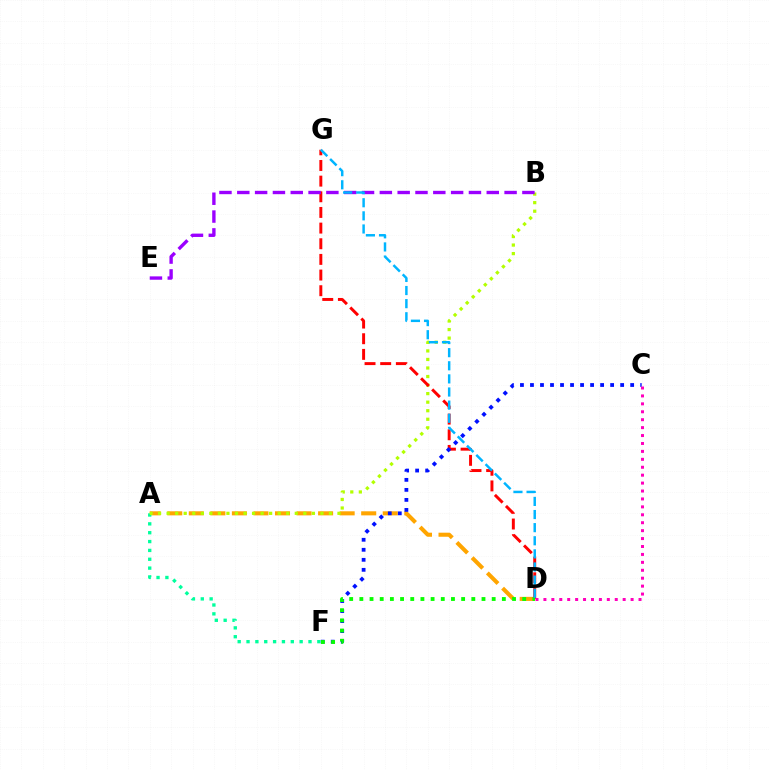{('A', 'D'): [{'color': '#ffa500', 'line_style': 'dashed', 'thickness': 2.93}], ('A', 'F'): [{'color': '#00ff9d', 'line_style': 'dotted', 'thickness': 2.41}], ('A', 'B'): [{'color': '#b3ff00', 'line_style': 'dotted', 'thickness': 2.32}], ('D', 'G'): [{'color': '#ff0000', 'line_style': 'dashed', 'thickness': 2.13}, {'color': '#00b5ff', 'line_style': 'dashed', 'thickness': 1.78}], ('B', 'E'): [{'color': '#9b00ff', 'line_style': 'dashed', 'thickness': 2.42}], ('C', 'F'): [{'color': '#0010ff', 'line_style': 'dotted', 'thickness': 2.72}], ('C', 'D'): [{'color': '#ff00bd', 'line_style': 'dotted', 'thickness': 2.15}], ('D', 'F'): [{'color': '#08ff00', 'line_style': 'dotted', 'thickness': 2.77}]}